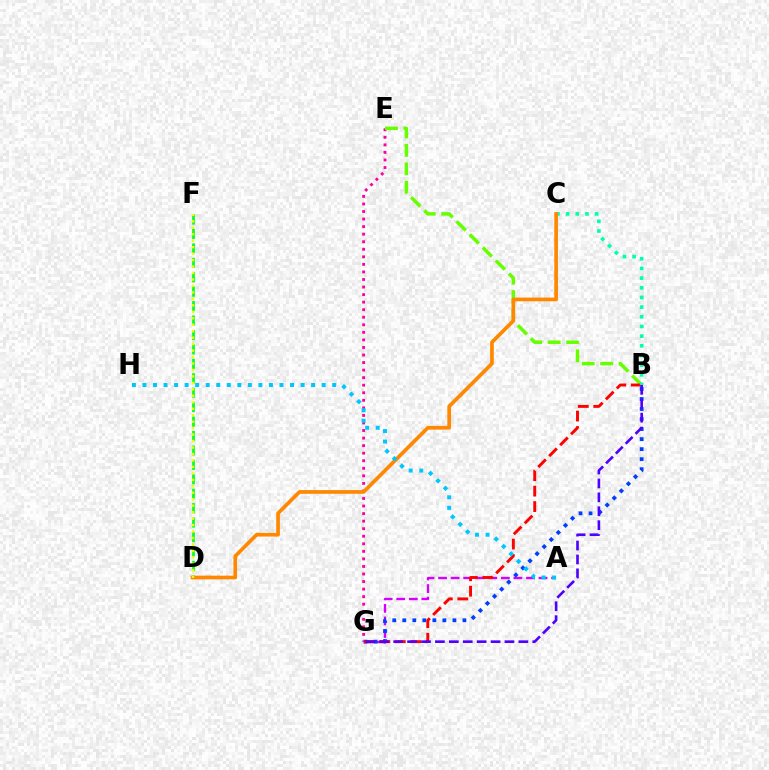{('E', 'G'): [{'color': '#ff00a0', 'line_style': 'dotted', 'thickness': 2.05}], ('B', 'E'): [{'color': '#66ff00', 'line_style': 'dashed', 'thickness': 2.51}], ('A', 'G'): [{'color': '#d600ff', 'line_style': 'dashed', 'thickness': 1.71}], ('B', 'G'): [{'color': '#003fff', 'line_style': 'dotted', 'thickness': 2.72}, {'color': '#ff0000', 'line_style': 'dashed', 'thickness': 2.1}, {'color': '#4f00ff', 'line_style': 'dashed', 'thickness': 1.89}], ('D', 'F'): [{'color': '#00ff27', 'line_style': 'dashed', 'thickness': 1.96}, {'color': '#eeff00', 'line_style': 'dotted', 'thickness': 1.76}], ('B', 'C'): [{'color': '#00ffaf', 'line_style': 'dotted', 'thickness': 2.63}], ('C', 'D'): [{'color': '#ff8800', 'line_style': 'solid', 'thickness': 2.66}], ('A', 'H'): [{'color': '#00c7ff', 'line_style': 'dotted', 'thickness': 2.86}]}